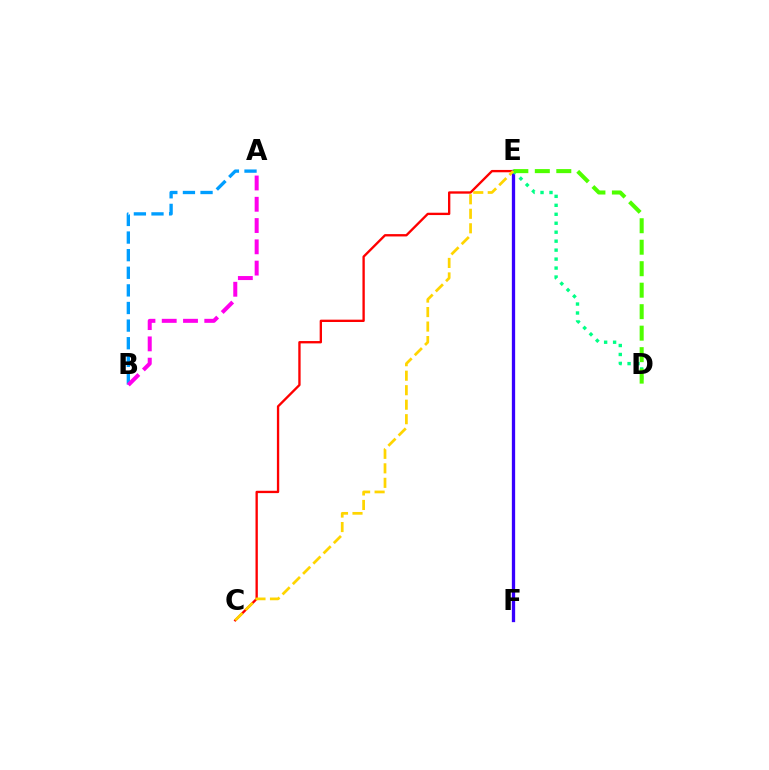{('C', 'E'): [{'color': '#ff0000', 'line_style': 'solid', 'thickness': 1.69}, {'color': '#ffd500', 'line_style': 'dashed', 'thickness': 1.97}], ('E', 'F'): [{'color': '#3700ff', 'line_style': 'solid', 'thickness': 2.38}], ('A', 'B'): [{'color': '#009eff', 'line_style': 'dashed', 'thickness': 2.39}, {'color': '#ff00ed', 'line_style': 'dashed', 'thickness': 2.89}], ('D', 'E'): [{'color': '#00ff86', 'line_style': 'dotted', 'thickness': 2.44}, {'color': '#4fff00', 'line_style': 'dashed', 'thickness': 2.92}]}